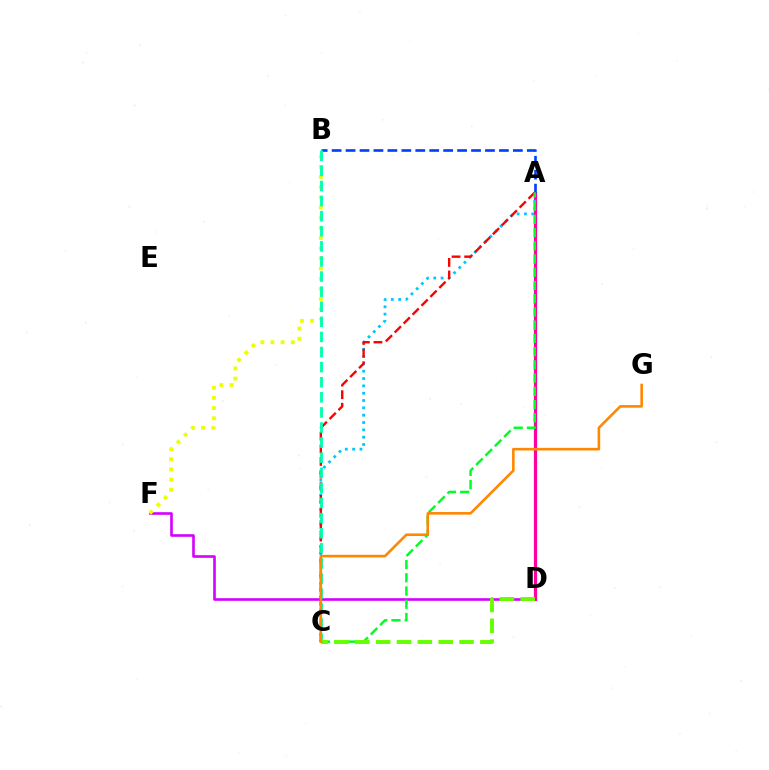{('A', 'D'): [{'color': '#4f00ff', 'line_style': 'solid', 'thickness': 1.86}, {'color': '#ff00a0', 'line_style': 'solid', 'thickness': 2.3}], ('D', 'F'): [{'color': '#d600ff', 'line_style': 'solid', 'thickness': 1.88}], ('A', 'B'): [{'color': '#003fff', 'line_style': 'dashed', 'thickness': 1.89}], ('B', 'F'): [{'color': '#eeff00', 'line_style': 'dotted', 'thickness': 2.76}], ('A', 'C'): [{'color': '#00c7ff', 'line_style': 'dotted', 'thickness': 1.99}, {'color': '#ff0000', 'line_style': 'dashed', 'thickness': 1.71}, {'color': '#00ff27', 'line_style': 'dashed', 'thickness': 1.8}], ('B', 'C'): [{'color': '#00ffaf', 'line_style': 'dashed', 'thickness': 2.05}], ('C', 'D'): [{'color': '#66ff00', 'line_style': 'dashed', 'thickness': 2.83}], ('C', 'G'): [{'color': '#ff8800', 'line_style': 'solid', 'thickness': 1.87}]}